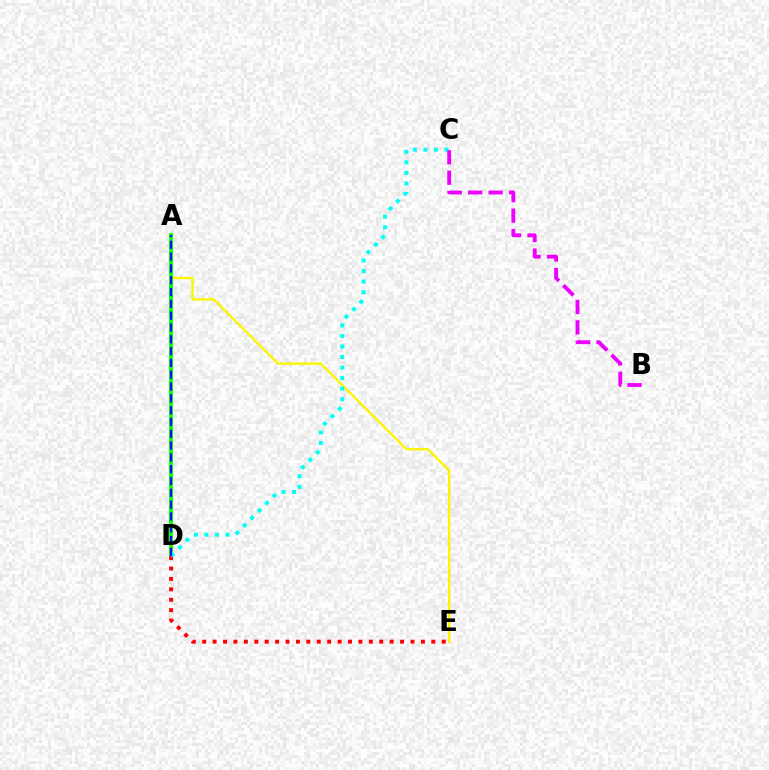{('A', 'E'): [{'color': '#fcf500', 'line_style': 'solid', 'thickness': 1.67}], ('A', 'D'): [{'color': '#08ff00', 'line_style': 'solid', 'thickness': 2.81}, {'color': '#0010ff', 'line_style': 'dashed', 'thickness': 1.6}], ('D', 'E'): [{'color': '#ff0000', 'line_style': 'dotted', 'thickness': 2.83}], ('C', 'D'): [{'color': '#00fff6', 'line_style': 'dotted', 'thickness': 2.86}], ('B', 'C'): [{'color': '#ee00ff', 'line_style': 'dashed', 'thickness': 2.77}]}